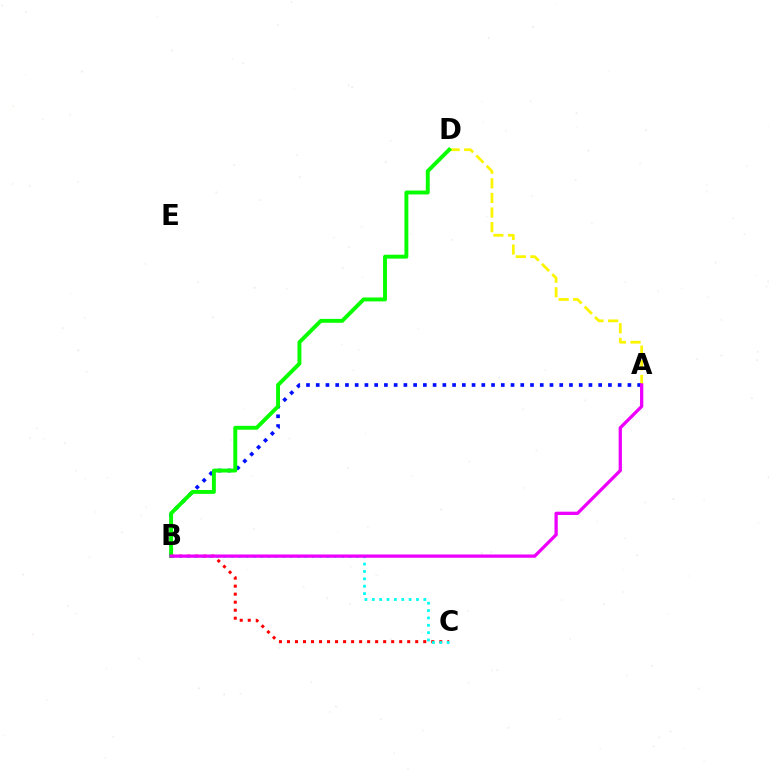{('A', 'D'): [{'color': '#fcf500', 'line_style': 'dashed', 'thickness': 1.98}], ('B', 'C'): [{'color': '#ff0000', 'line_style': 'dotted', 'thickness': 2.18}, {'color': '#00fff6', 'line_style': 'dotted', 'thickness': 2.0}], ('A', 'B'): [{'color': '#0010ff', 'line_style': 'dotted', 'thickness': 2.65}, {'color': '#ee00ff', 'line_style': 'solid', 'thickness': 2.37}], ('B', 'D'): [{'color': '#08ff00', 'line_style': 'solid', 'thickness': 2.81}]}